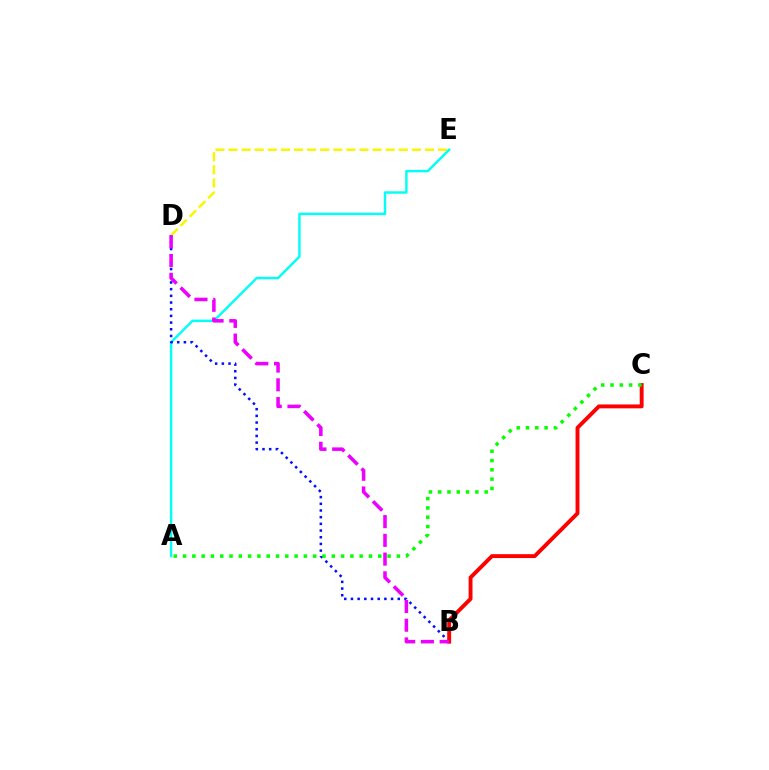{('D', 'E'): [{'color': '#fcf500', 'line_style': 'dashed', 'thickness': 1.78}], ('A', 'E'): [{'color': '#00fff6', 'line_style': 'solid', 'thickness': 1.75}], ('B', 'D'): [{'color': '#0010ff', 'line_style': 'dotted', 'thickness': 1.82}, {'color': '#ee00ff', 'line_style': 'dashed', 'thickness': 2.55}], ('B', 'C'): [{'color': '#ff0000', 'line_style': 'solid', 'thickness': 2.81}], ('A', 'C'): [{'color': '#08ff00', 'line_style': 'dotted', 'thickness': 2.53}]}